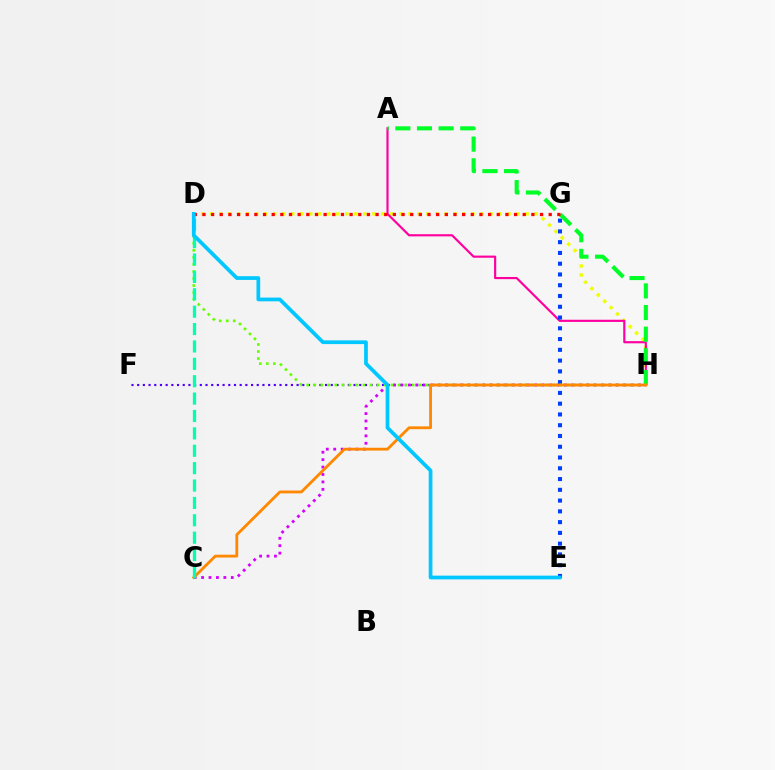{('F', 'H'): [{'color': '#4f00ff', 'line_style': 'dotted', 'thickness': 1.55}], ('D', 'H'): [{'color': '#eeff00', 'line_style': 'dotted', 'thickness': 2.45}, {'color': '#66ff00', 'line_style': 'dotted', 'thickness': 1.91}], ('A', 'H'): [{'color': '#ff00a0', 'line_style': 'solid', 'thickness': 1.56}, {'color': '#00ff27', 'line_style': 'dashed', 'thickness': 2.94}], ('C', 'H'): [{'color': '#d600ff', 'line_style': 'dotted', 'thickness': 2.02}, {'color': '#ff8800', 'line_style': 'solid', 'thickness': 2.03}], ('E', 'G'): [{'color': '#003fff', 'line_style': 'dotted', 'thickness': 2.93}], ('D', 'G'): [{'color': '#ff0000', 'line_style': 'dotted', 'thickness': 2.35}], ('C', 'D'): [{'color': '#00ffaf', 'line_style': 'dashed', 'thickness': 2.36}], ('D', 'E'): [{'color': '#00c7ff', 'line_style': 'solid', 'thickness': 2.68}]}